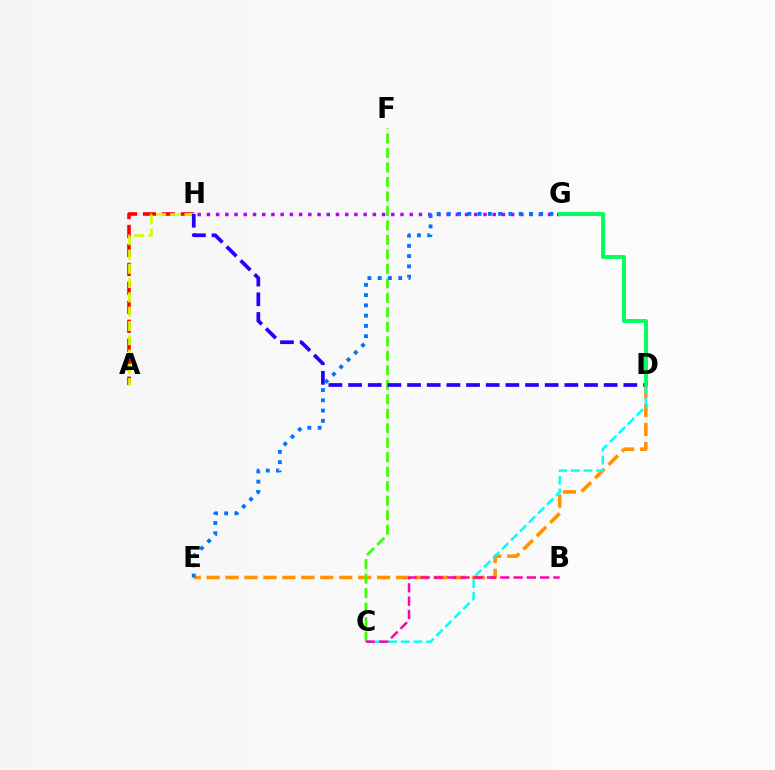{('D', 'E'): [{'color': '#ff9400', 'line_style': 'dashed', 'thickness': 2.57}], ('C', 'F'): [{'color': '#3dff00', 'line_style': 'dashed', 'thickness': 1.97}], ('A', 'H'): [{'color': '#ff0000', 'line_style': 'dashed', 'thickness': 2.58}, {'color': '#d1ff00', 'line_style': 'dashed', 'thickness': 1.94}], ('C', 'D'): [{'color': '#00fff6', 'line_style': 'dashed', 'thickness': 1.72}], ('G', 'H'): [{'color': '#b900ff', 'line_style': 'dotted', 'thickness': 2.51}], ('D', 'H'): [{'color': '#2500ff', 'line_style': 'dashed', 'thickness': 2.67}], ('B', 'C'): [{'color': '#ff00ac', 'line_style': 'dashed', 'thickness': 1.8}], ('D', 'G'): [{'color': '#00ff5c', 'line_style': 'solid', 'thickness': 2.81}], ('E', 'G'): [{'color': '#0074ff', 'line_style': 'dotted', 'thickness': 2.79}]}